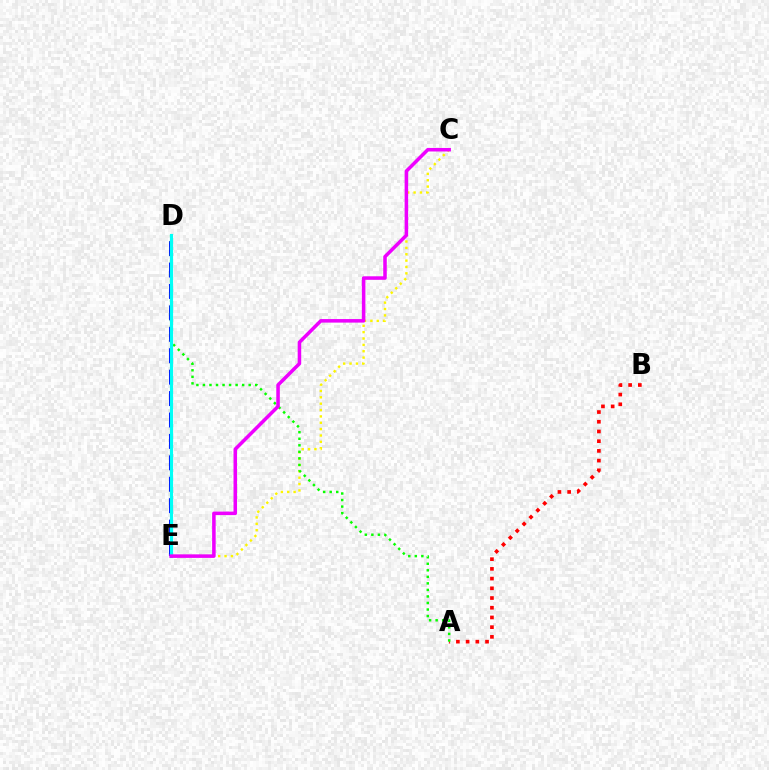{('C', 'E'): [{'color': '#fcf500', 'line_style': 'dotted', 'thickness': 1.73}, {'color': '#ee00ff', 'line_style': 'solid', 'thickness': 2.54}], ('A', 'B'): [{'color': '#ff0000', 'line_style': 'dotted', 'thickness': 2.64}], ('D', 'E'): [{'color': '#0010ff', 'line_style': 'dashed', 'thickness': 2.91}, {'color': '#00fff6', 'line_style': 'solid', 'thickness': 2.28}], ('A', 'D'): [{'color': '#08ff00', 'line_style': 'dotted', 'thickness': 1.78}]}